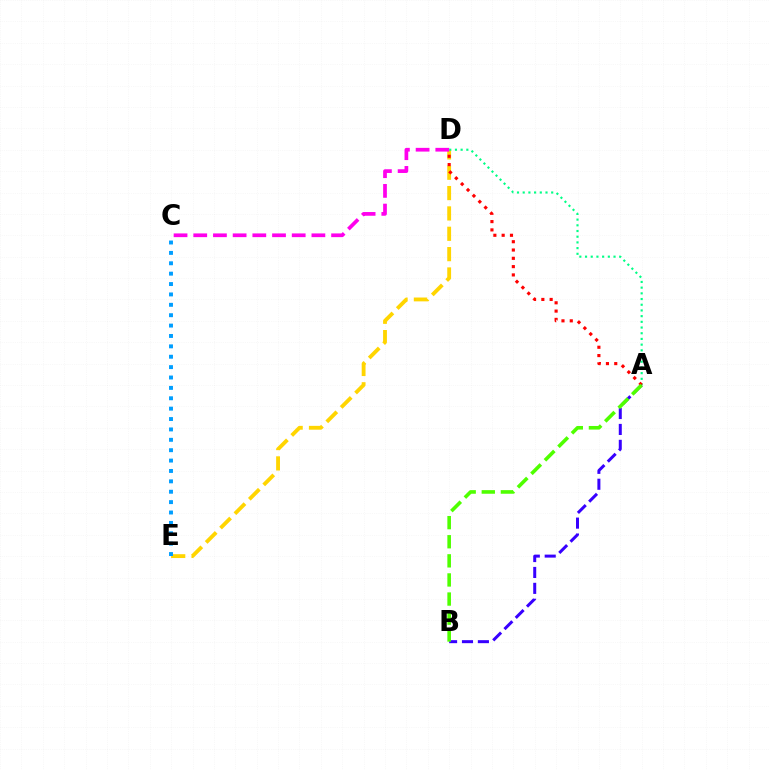{('D', 'E'): [{'color': '#ffd500', 'line_style': 'dashed', 'thickness': 2.76}], ('A', 'B'): [{'color': '#3700ff', 'line_style': 'dashed', 'thickness': 2.16}, {'color': '#4fff00', 'line_style': 'dashed', 'thickness': 2.59}], ('C', 'D'): [{'color': '#ff00ed', 'line_style': 'dashed', 'thickness': 2.68}], ('A', 'D'): [{'color': '#00ff86', 'line_style': 'dotted', 'thickness': 1.55}, {'color': '#ff0000', 'line_style': 'dotted', 'thickness': 2.26}], ('C', 'E'): [{'color': '#009eff', 'line_style': 'dotted', 'thickness': 2.82}]}